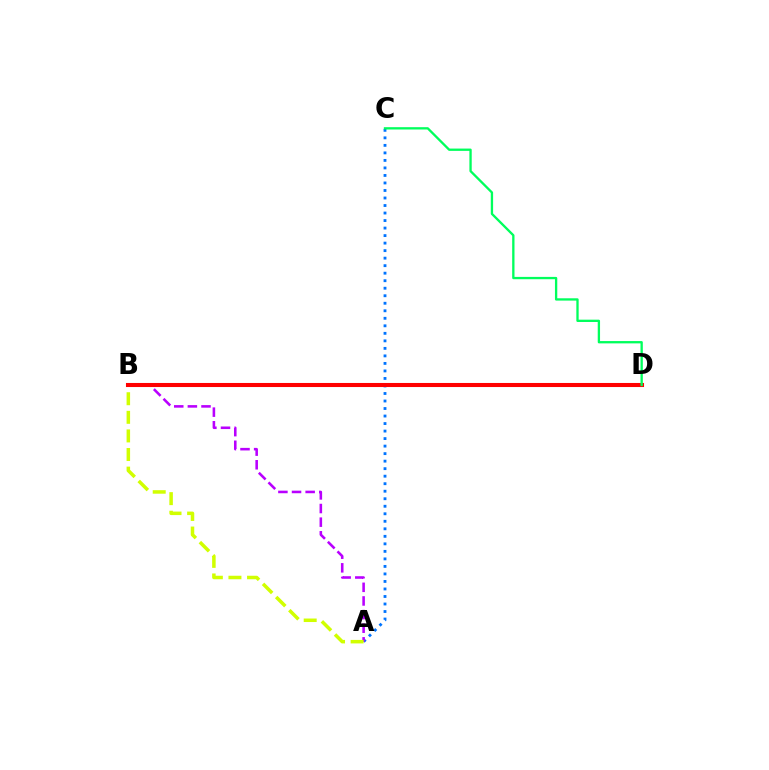{('A', 'C'): [{'color': '#0074ff', 'line_style': 'dotted', 'thickness': 2.04}], ('A', 'B'): [{'color': '#b900ff', 'line_style': 'dashed', 'thickness': 1.85}, {'color': '#d1ff00', 'line_style': 'dashed', 'thickness': 2.53}], ('B', 'D'): [{'color': '#ff0000', 'line_style': 'solid', 'thickness': 2.93}], ('C', 'D'): [{'color': '#00ff5c', 'line_style': 'solid', 'thickness': 1.67}]}